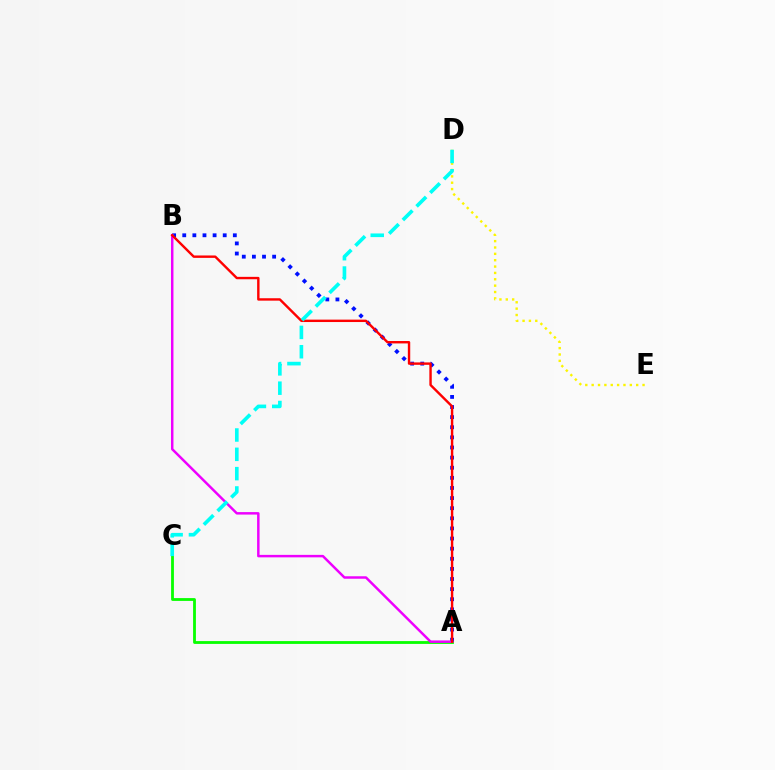{('A', 'C'): [{'color': '#08ff00', 'line_style': 'solid', 'thickness': 2.02}], ('D', 'E'): [{'color': '#fcf500', 'line_style': 'dotted', 'thickness': 1.73}], ('A', 'B'): [{'color': '#0010ff', 'line_style': 'dotted', 'thickness': 2.75}, {'color': '#ee00ff', 'line_style': 'solid', 'thickness': 1.78}, {'color': '#ff0000', 'line_style': 'solid', 'thickness': 1.73}], ('C', 'D'): [{'color': '#00fff6', 'line_style': 'dashed', 'thickness': 2.63}]}